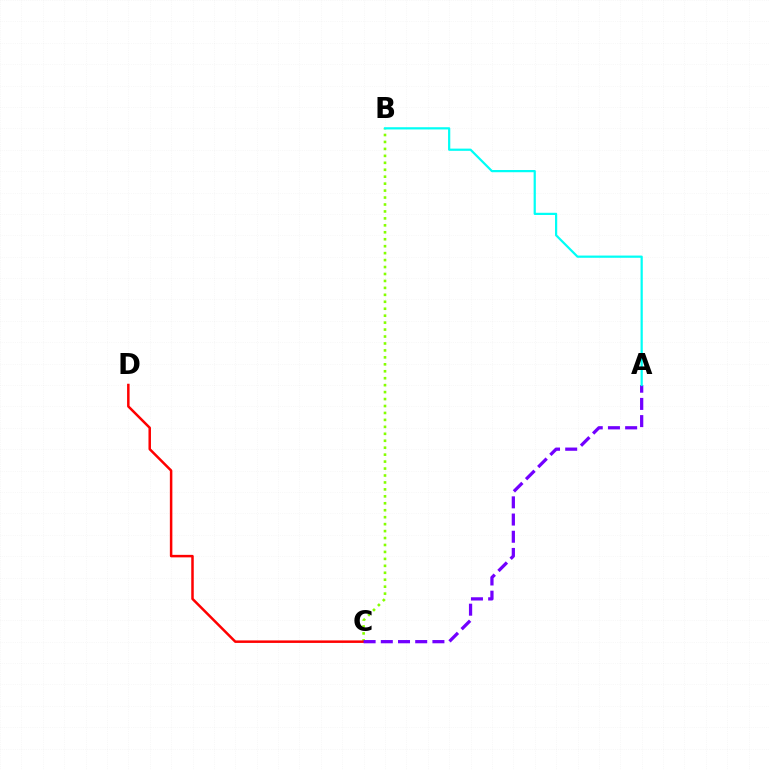{('B', 'C'): [{'color': '#84ff00', 'line_style': 'dotted', 'thickness': 1.89}], ('C', 'D'): [{'color': '#ff0000', 'line_style': 'solid', 'thickness': 1.8}], ('A', 'C'): [{'color': '#7200ff', 'line_style': 'dashed', 'thickness': 2.34}], ('A', 'B'): [{'color': '#00fff6', 'line_style': 'solid', 'thickness': 1.6}]}